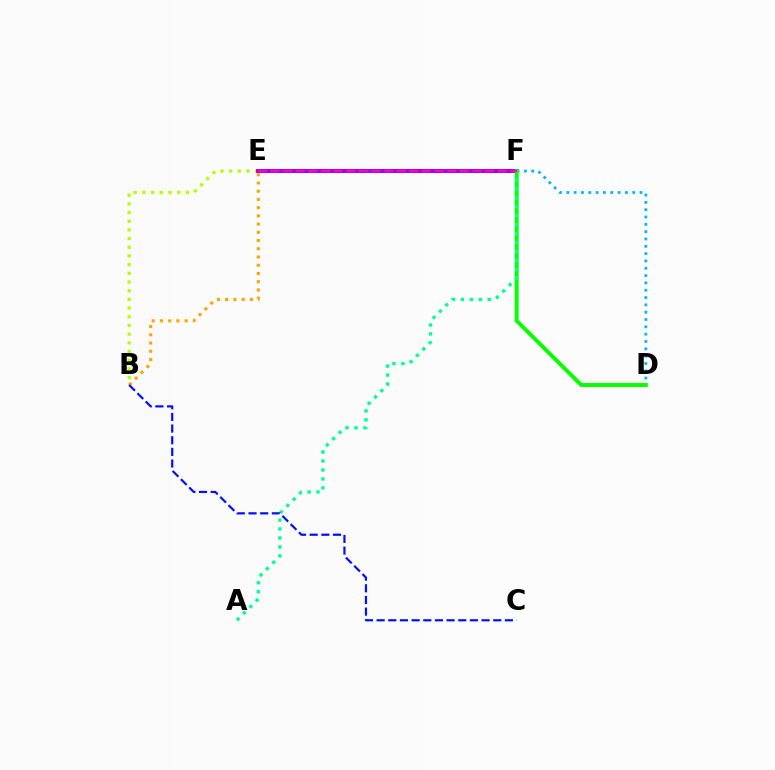{('B', 'E'): [{'color': '#b3ff00', 'line_style': 'dotted', 'thickness': 2.36}, {'color': '#ffa500', 'line_style': 'dotted', 'thickness': 2.24}], ('E', 'F'): [{'color': '#ff0000', 'line_style': 'dashed', 'thickness': 2.57}, {'color': '#9b00ff', 'line_style': 'solid', 'thickness': 2.78}, {'color': '#ff00bd', 'line_style': 'dashed', 'thickness': 1.71}], ('D', 'F'): [{'color': '#00b5ff', 'line_style': 'dotted', 'thickness': 1.99}, {'color': '#08ff00', 'line_style': 'solid', 'thickness': 2.85}], ('A', 'F'): [{'color': '#00ff9d', 'line_style': 'dotted', 'thickness': 2.43}], ('B', 'C'): [{'color': '#0010ff', 'line_style': 'dashed', 'thickness': 1.58}]}